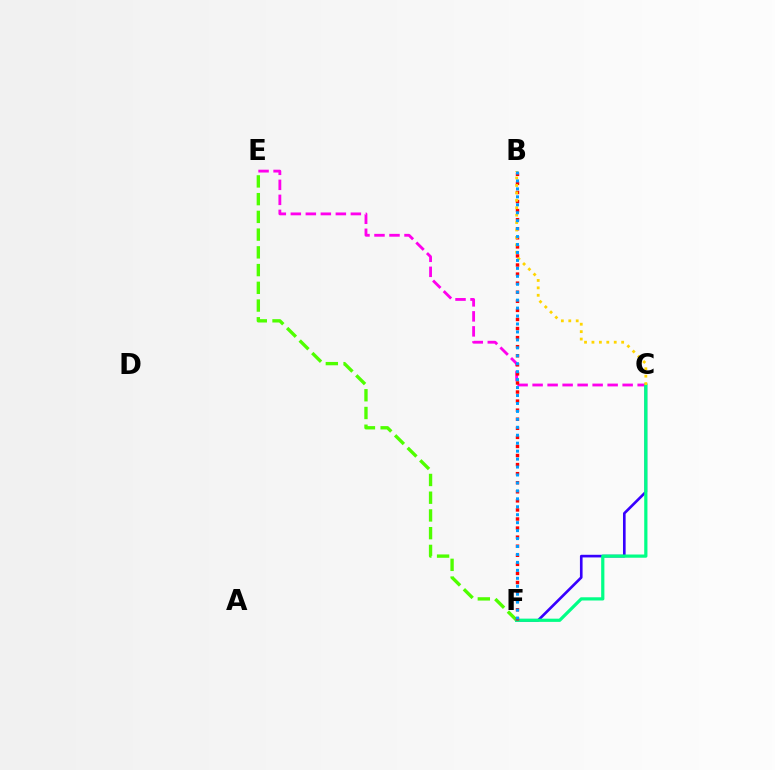{('E', 'F'): [{'color': '#4fff00', 'line_style': 'dashed', 'thickness': 2.41}], ('C', 'F'): [{'color': '#3700ff', 'line_style': 'solid', 'thickness': 1.9}, {'color': '#00ff86', 'line_style': 'solid', 'thickness': 2.31}], ('C', 'E'): [{'color': '#ff00ed', 'line_style': 'dashed', 'thickness': 2.04}], ('B', 'F'): [{'color': '#ff0000', 'line_style': 'dotted', 'thickness': 2.46}, {'color': '#009eff', 'line_style': 'dotted', 'thickness': 2.16}], ('B', 'C'): [{'color': '#ffd500', 'line_style': 'dotted', 'thickness': 2.02}]}